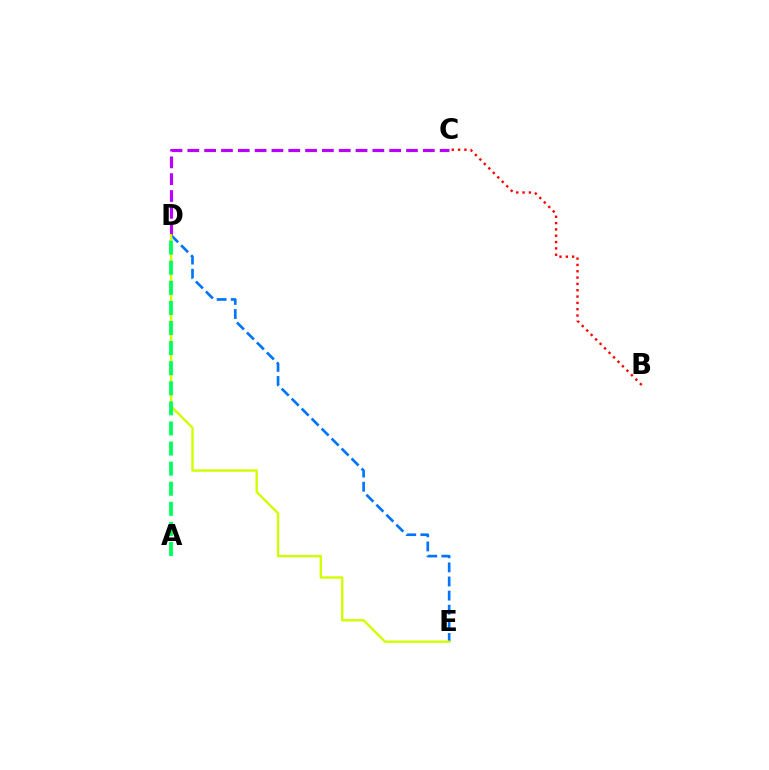{('D', 'E'): [{'color': '#0074ff', 'line_style': 'dashed', 'thickness': 1.92}, {'color': '#d1ff00', 'line_style': 'solid', 'thickness': 1.73}], ('C', 'D'): [{'color': '#b900ff', 'line_style': 'dashed', 'thickness': 2.29}], ('B', 'C'): [{'color': '#ff0000', 'line_style': 'dotted', 'thickness': 1.72}], ('A', 'D'): [{'color': '#00ff5c', 'line_style': 'dashed', 'thickness': 2.73}]}